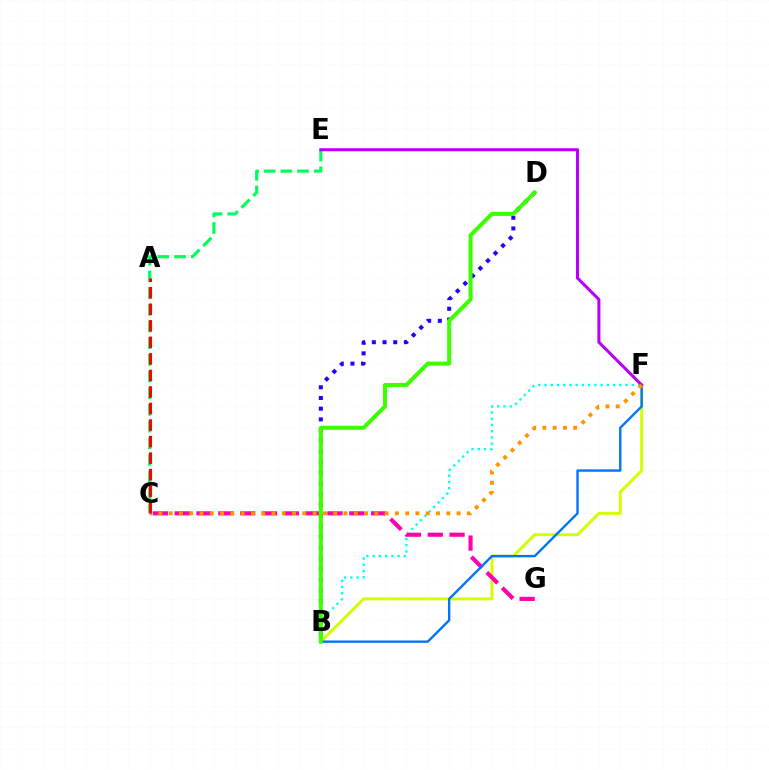{('B', 'F'): [{'color': '#d1ff00', 'line_style': 'solid', 'thickness': 2.12}, {'color': '#00fff6', 'line_style': 'dotted', 'thickness': 1.69}, {'color': '#0074ff', 'line_style': 'solid', 'thickness': 1.71}], ('B', 'D'): [{'color': '#2500ff', 'line_style': 'dotted', 'thickness': 2.91}, {'color': '#3dff00', 'line_style': 'solid', 'thickness': 2.92}], ('C', 'G'): [{'color': '#ff00ac', 'line_style': 'dashed', 'thickness': 2.97}], ('C', 'E'): [{'color': '#00ff5c', 'line_style': 'dashed', 'thickness': 2.27}], ('E', 'F'): [{'color': '#b900ff', 'line_style': 'solid', 'thickness': 2.19}], ('C', 'F'): [{'color': '#ff9400', 'line_style': 'dotted', 'thickness': 2.79}], ('A', 'C'): [{'color': '#ff0000', 'line_style': 'dashed', 'thickness': 2.25}]}